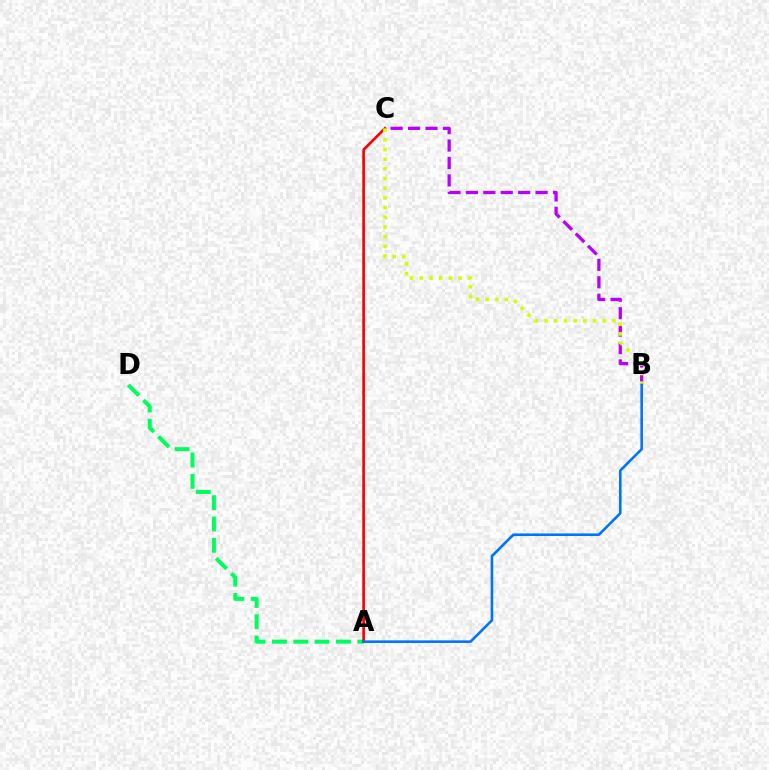{('B', 'C'): [{'color': '#b900ff', 'line_style': 'dashed', 'thickness': 2.37}, {'color': '#d1ff00', 'line_style': 'dotted', 'thickness': 2.63}], ('A', 'D'): [{'color': '#00ff5c', 'line_style': 'dashed', 'thickness': 2.9}], ('A', 'C'): [{'color': '#ff0000', 'line_style': 'solid', 'thickness': 1.93}], ('A', 'B'): [{'color': '#0074ff', 'line_style': 'solid', 'thickness': 1.87}]}